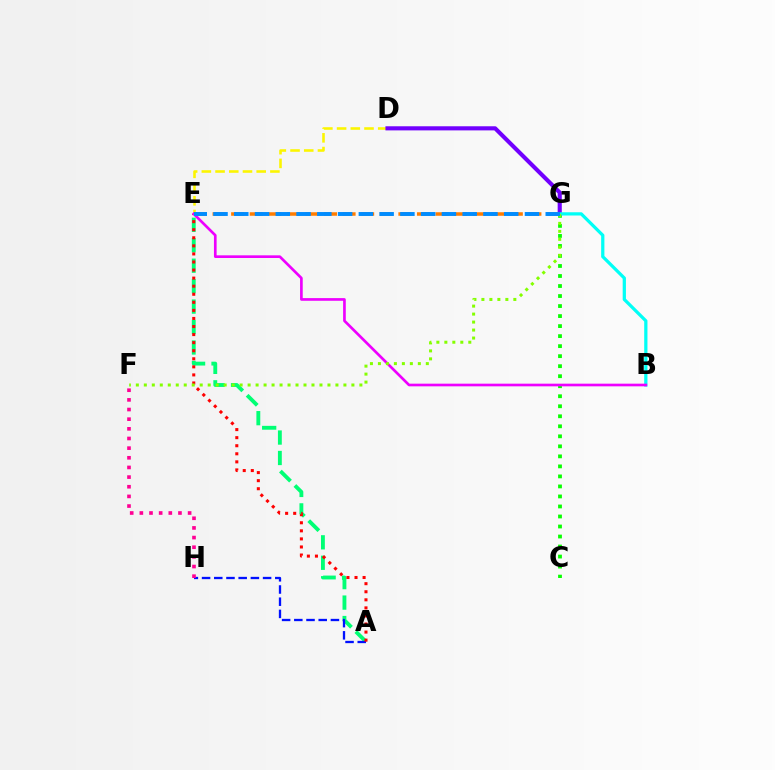{('E', 'G'): [{'color': '#ff7c00', 'line_style': 'dashed', 'thickness': 2.52}, {'color': '#008cff', 'line_style': 'dashed', 'thickness': 2.82}], ('A', 'E'): [{'color': '#00ff74', 'line_style': 'dashed', 'thickness': 2.78}, {'color': '#ff0000', 'line_style': 'dotted', 'thickness': 2.19}], ('A', 'H'): [{'color': '#0010ff', 'line_style': 'dashed', 'thickness': 1.66}], ('D', 'E'): [{'color': '#fcf500', 'line_style': 'dashed', 'thickness': 1.86}], ('C', 'G'): [{'color': '#08ff00', 'line_style': 'dotted', 'thickness': 2.72}], ('D', 'G'): [{'color': '#7200ff', 'line_style': 'solid', 'thickness': 2.96}], ('B', 'G'): [{'color': '#00fff6', 'line_style': 'solid', 'thickness': 2.34}], ('B', 'E'): [{'color': '#ee00ff', 'line_style': 'solid', 'thickness': 1.92}], ('F', 'H'): [{'color': '#ff0094', 'line_style': 'dotted', 'thickness': 2.62}], ('F', 'G'): [{'color': '#84ff00', 'line_style': 'dotted', 'thickness': 2.17}]}